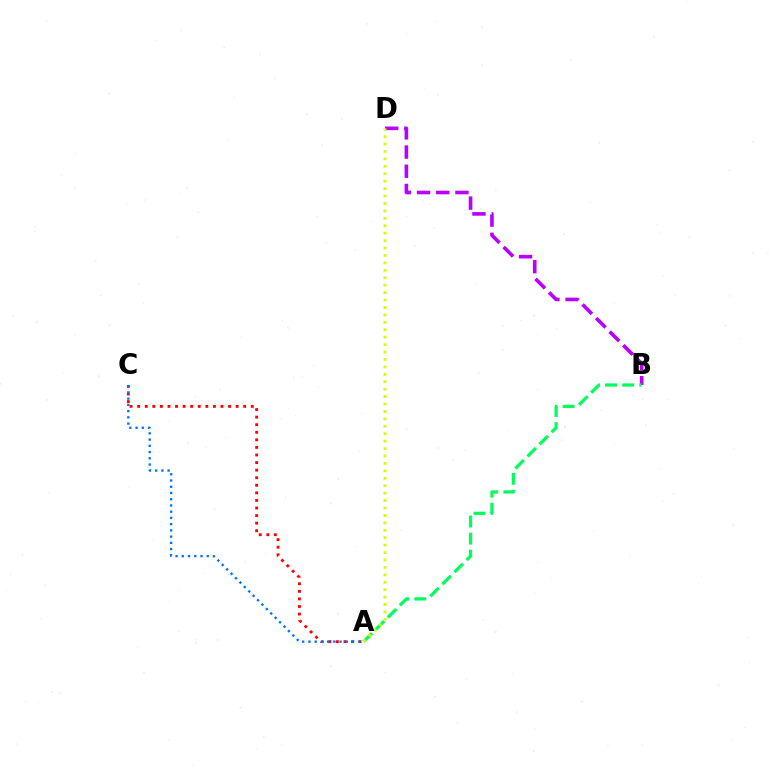{('B', 'D'): [{'color': '#b900ff', 'line_style': 'dashed', 'thickness': 2.61}], ('A', 'B'): [{'color': '#00ff5c', 'line_style': 'dashed', 'thickness': 2.32}], ('A', 'D'): [{'color': '#d1ff00', 'line_style': 'dotted', 'thickness': 2.02}], ('A', 'C'): [{'color': '#ff0000', 'line_style': 'dotted', 'thickness': 2.06}, {'color': '#0074ff', 'line_style': 'dotted', 'thickness': 1.69}]}